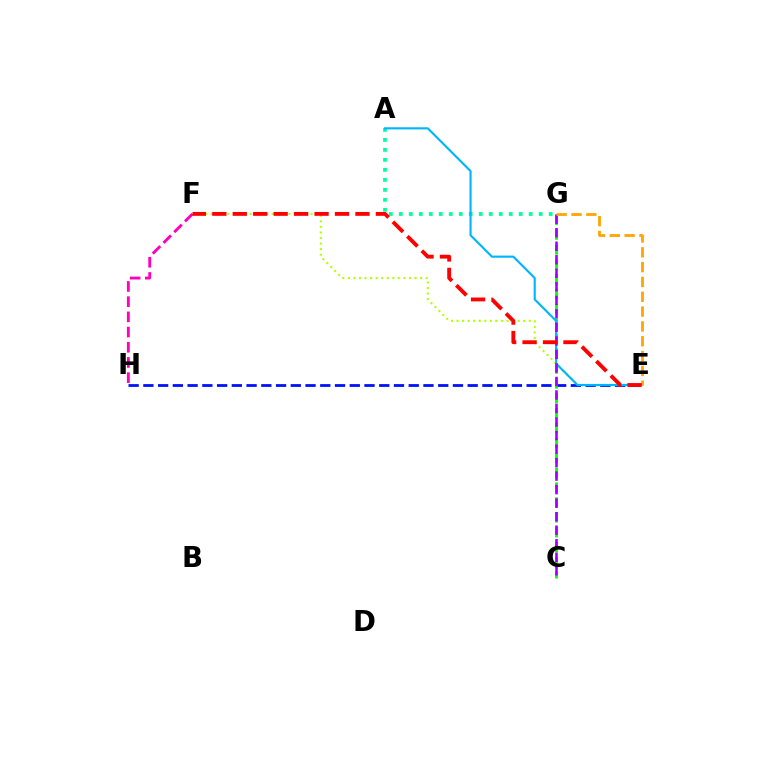{('E', 'F'): [{'color': '#b3ff00', 'line_style': 'dotted', 'thickness': 1.51}, {'color': '#ff0000', 'line_style': 'dashed', 'thickness': 2.78}], ('E', 'H'): [{'color': '#0010ff', 'line_style': 'dashed', 'thickness': 2.0}], ('A', 'G'): [{'color': '#00ff9d', 'line_style': 'dotted', 'thickness': 2.71}], ('C', 'G'): [{'color': '#08ff00', 'line_style': 'dashed', 'thickness': 2.02}, {'color': '#9b00ff', 'line_style': 'dashed', 'thickness': 1.84}], ('A', 'E'): [{'color': '#00b5ff', 'line_style': 'solid', 'thickness': 1.54}], ('E', 'G'): [{'color': '#ffa500', 'line_style': 'dashed', 'thickness': 2.01}], ('F', 'H'): [{'color': '#ff00bd', 'line_style': 'dashed', 'thickness': 2.06}]}